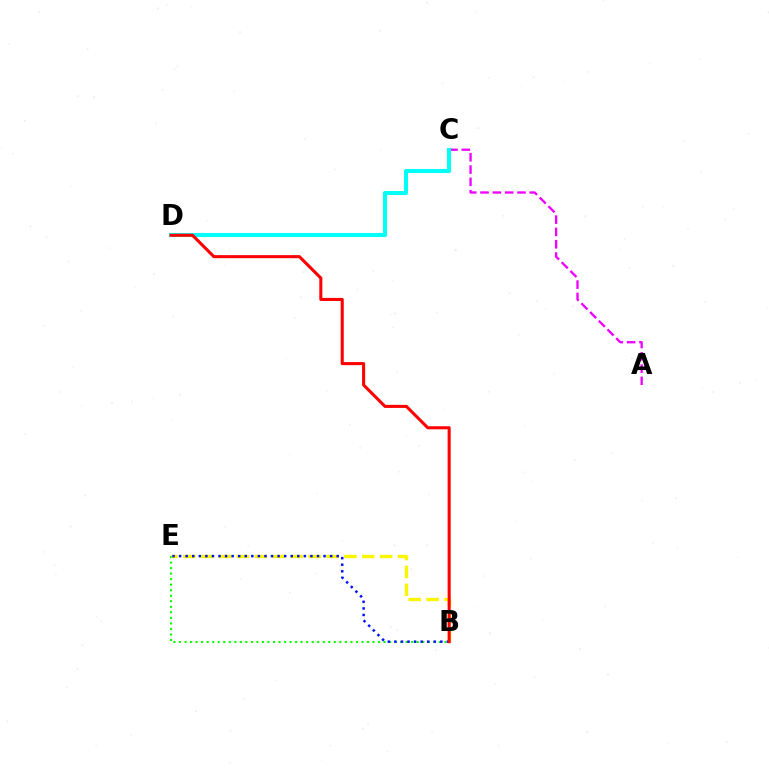{('A', 'C'): [{'color': '#ee00ff', 'line_style': 'dashed', 'thickness': 1.67}], ('B', 'E'): [{'color': '#08ff00', 'line_style': 'dotted', 'thickness': 1.5}, {'color': '#fcf500', 'line_style': 'dashed', 'thickness': 2.43}, {'color': '#0010ff', 'line_style': 'dotted', 'thickness': 1.78}], ('C', 'D'): [{'color': '#00fff6', 'line_style': 'solid', 'thickness': 2.92}], ('B', 'D'): [{'color': '#ff0000', 'line_style': 'solid', 'thickness': 2.21}]}